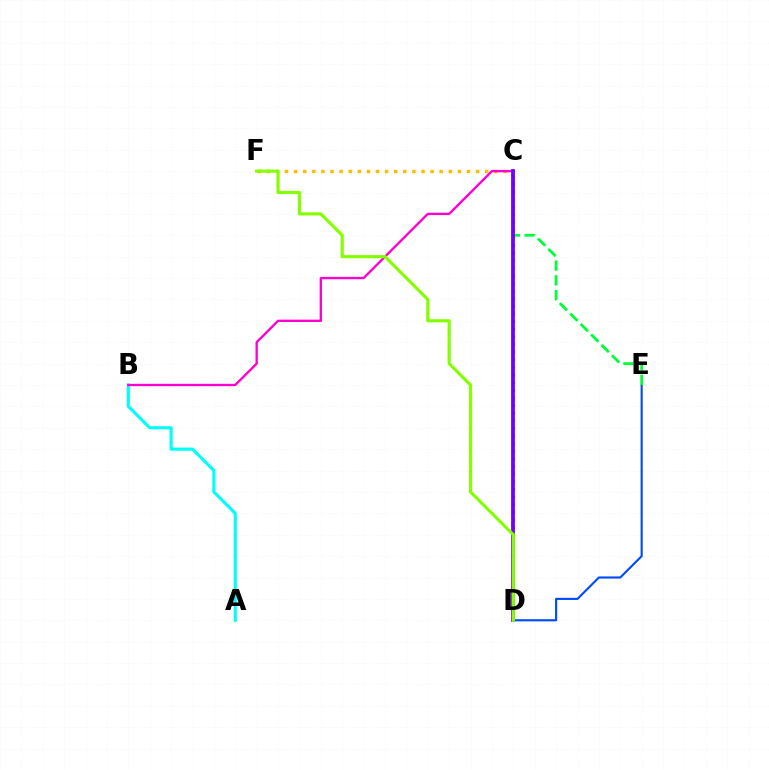{('C', 'F'): [{'color': '#ffbd00', 'line_style': 'dotted', 'thickness': 2.47}], ('D', 'E'): [{'color': '#004bff', 'line_style': 'solid', 'thickness': 1.54}], ('C', 'E'): [{'color': '#00ff39', 'line_style': 'dashed', 'thickness': 2.0}], ('A', 'B'): [{'color': '#00fff6', 'line_style': 'solid', 'thickness': 2.25}], ('B', 'C'): [{'color': '#ff00cf', 'line_style': 'solid', 'thickness': 1.69}], ('C', 'D'): [{'color': '#ff0000', 'line_style': 'dotted', 'thickness': 2.07}, {'color': '#7200ff', 'line_style': 'solid', 'thickness': 2.73}], ('D', 'F'): [{'color': '#84ff00', 'line_style': 'solid', 'thickness': 2.26}]}